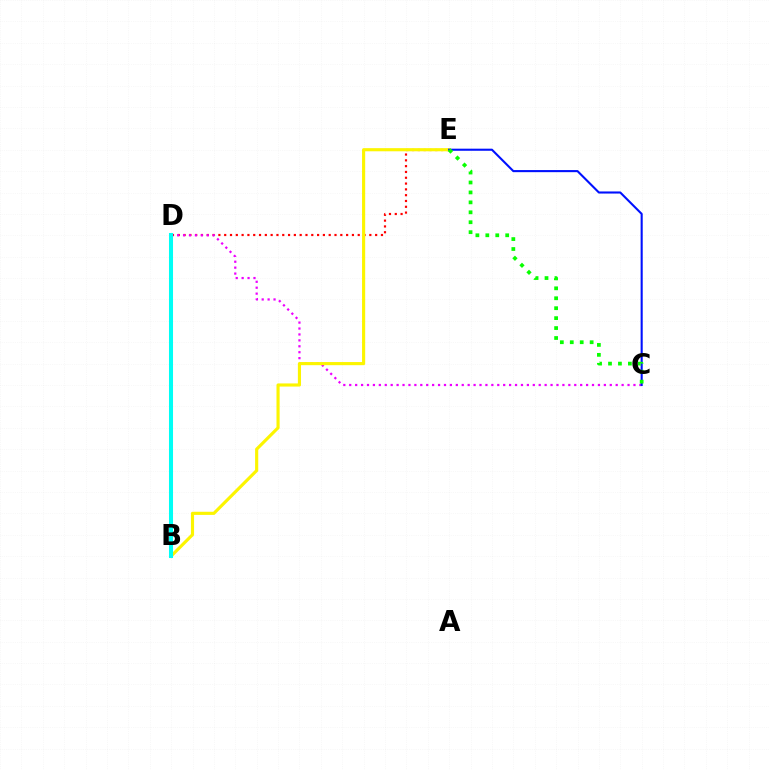{('D', 'E'): [{'color': '#ff0000', 'line_style': 'dotted', 'thickness': 1.58}], ('C', 'D'): [{'color': '#ee00ff', 'line_style': 'dotted', 'thickness': 1.61}], ('B', 'E'): [{'color': '#fcf500', 'line_style': 'solid', 'thickness': 2.26}], ('C', 'E'): [{'color': '#0010ff', 'line_style': 'solid', 'thickness': 1.51}, {'color': '#08ff00', 'line_style': 'dotted', 'thickness': 2.7}], ('B', 'D'): [{'color': '#00fff6', 'line_style': 'solid', 'thickness': 2.91}]}